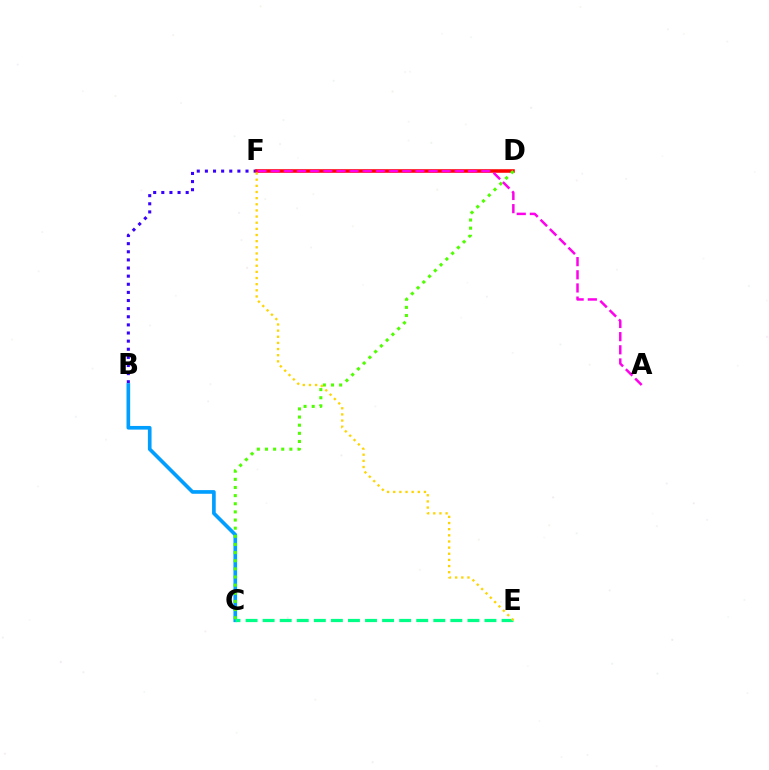{('B', 'F'): [{'color': '#3700ff', 'line_style': 'dotted', 'thickness': 2.21}], ('B', 'C'): [{'color': '#009eff', 'line_style': 'solid', 'thickness': 2.63}], ('D', 'F'): [{'color': '#ff0000', 'line_style': 'solid', 'thickness': 2.56}], ('C', 'D'): [{'color': '#4fff00', 'line_style': 'dotted', 'thickness': 2.21}], ('C', 'E'): [{'color': '#00ff86', 'line_style': 'dashed', 'thickness': 2.32}], ('E', 'F'): [{'color': '#ffd500', 'line_style': 'dotted', 'thickness': 1.67}], ('A', 'F'): [{'color': '#ff00ed', 'line_style': 'dashed', 'thickness': 1.79}]}